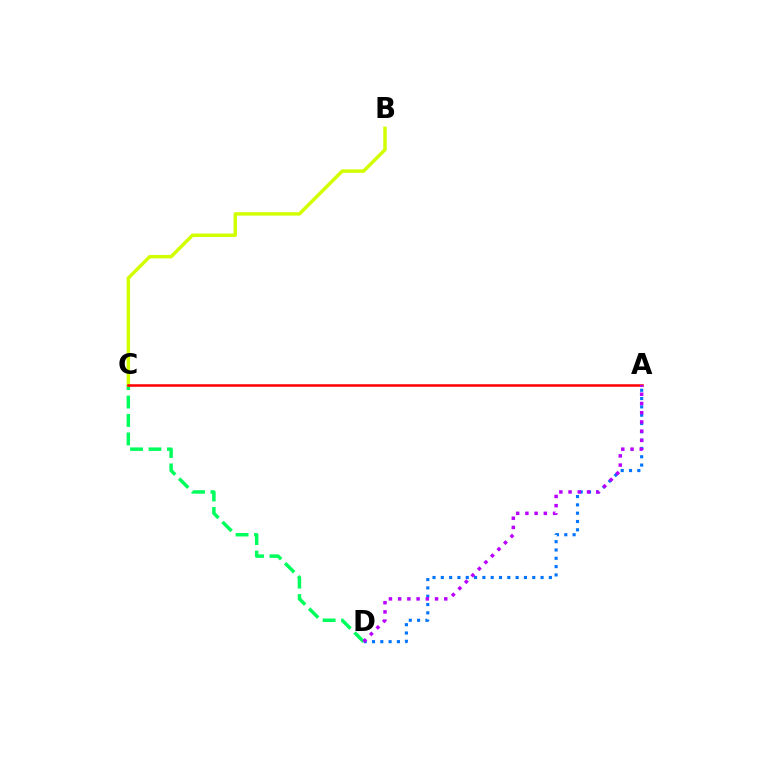{('A', 'D'): [{'color': '#0074ff', 'line_style': 'dotted', 'thickness': 2.26}, {'color': '#b900ff', 'line_style': 'dotted', 'thickness': 2.51}], ('C', 'D'): [{'color': '#00ff5c', 'line_style': 'dashed', 'thickness': 2.51}], ('B', 'C'): [{'color': '#d1ff00', 'line_style': 'solid', 'thickness': 2.5}], ('A', 'C'): [{'color': '#ff0000', 'line_style': 'solid', 'thickness': 1.82}]}